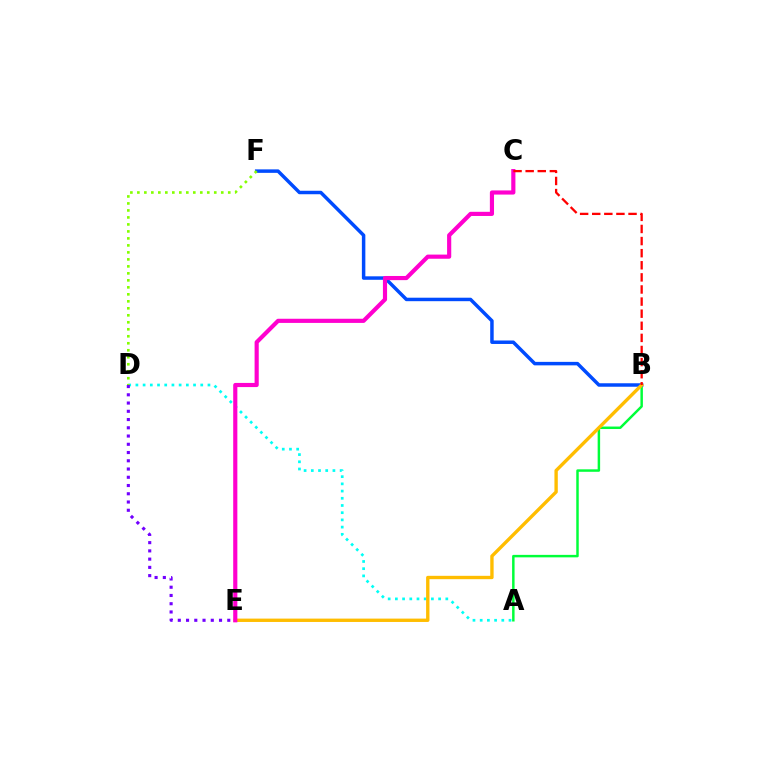{('A', 'B'): [{'color': '#00ff39', 'line_style': 'solid', 'thickness': 1.78}], ('A', 'D'): [{'color': '#00fff6', 'line_style': 'dotted', 'thickness': 1.96}], ('B', 'F'): [{'color': '#004bff', 'line_style': 'solid', 'thickness': 2.5}], ('B', 'E'): [{'color': '#ffbd00', 'line_style': 'solid', 'thickness': 2.42}], ('C', 'E'): [{'color': '#ff00cf', 'line_style': 'solid', 'thickness': 2.99}], ('D', 'F'): [{'color': '#84ff00', 'line_style': 'dotted', 'thickness': 1.9}], ('D', 'E'): [{'color': '#7200ff', 'line_style': 'dotted', 'thickness': 2.24}], ('B', 'C'): [{'color': '#ff0000', 'line_style': 'dashed', 'thickness': 1.64}]}